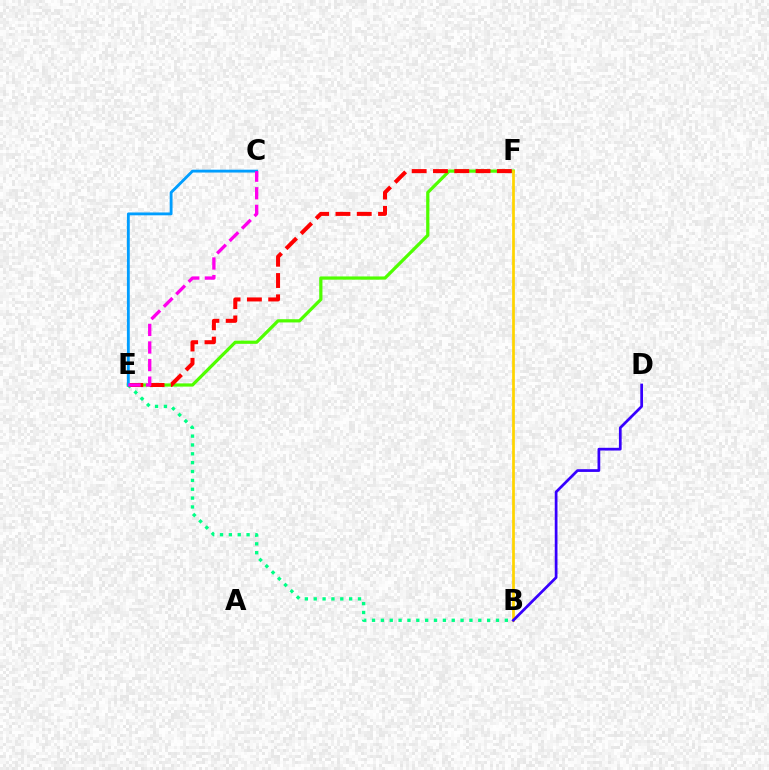{('E', 'F'): [{'color': '#4fff00', 'line_style': 'solid', 'thickness': 2.32}, {'color': '#ff0000', 'line_style': 'dashed', 'thickness': 2.89}], ('B', 'E'): [{'color': '#00ff86', 'line_style': 'dotted', 'thickness': 2.41}], ('B', 'F'): [{'color': '#ffd500', 'line_style': 'solid', 'thickness': 1.96}], ('B', 'D'): [{'color': '#3700ff', 'line_style': 'solid', 'thickness': 1.97}], ('C', 'E'): [{'color': '#009eff', 'line_style': 'solid', 'thickness': 2.05}, {'color': '#ff00ed', 'line_style': 'dashed', 'thickness': 2.39}]}